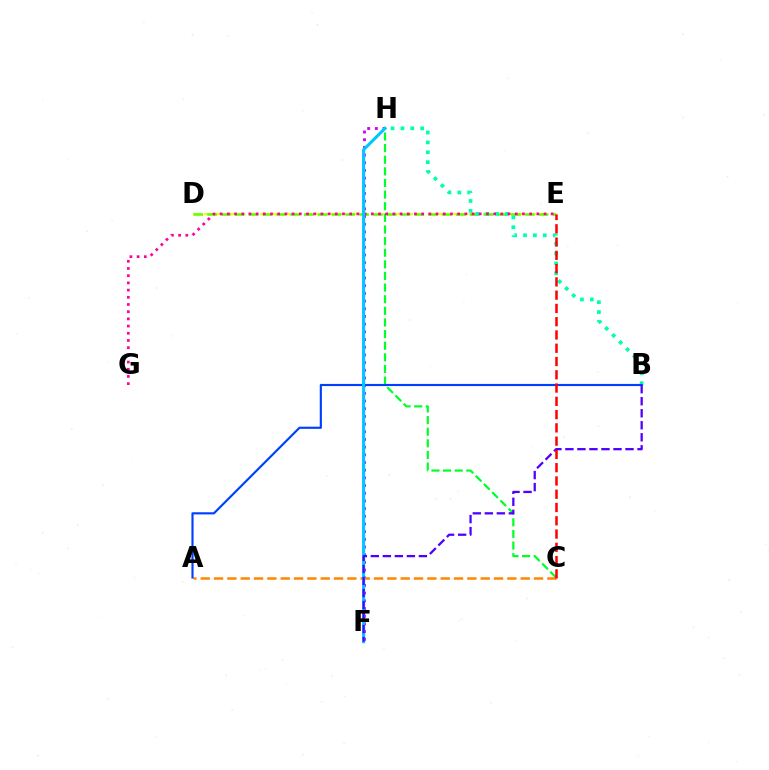{('D', 'E'): [{'color': '#eeff00', 'line_style': 'dashed', 'thickness': 1.52}, {'color': '#66ff00', 'line_style': 'dashed', 'thickness': 1.88}], ('C', 'H'): [{'color': '#00ff27', 'line_style': 'dashed', 'thickness': 1.58}], ('F', 'H'): [{'color': '#d600ff', 'line_style': 'dotted', 'thickness': 2.09}, {'color': '#00c7ff', 'line_style': 'solid', 'thickness': 2.23}], ('B', 'H'): [{'color': '#00ffaf', 'line_style': 'dotted', 'thickness': 2.68}], ('A', 'C'): [{'color': '#ff8800', 'line_style': 'dashed', 'thickness': 1.81}], ('E', 'G'): [{'color': '#ff00a0', 'line_style': 'dotted', 'thickness': 1.96}], ('A', 'B'): [{'color': '#003fff', 'line_style': 'solid', 'thickness': 1.55}], ('B', 'F'): [{'color': '#4f00ff', 'line_style': 'dashed', 'thickness': 1.63}], ('C', 'E'): [{'color': '#ff0000', 'line_style': 'dashed', 'thickness': 1.8}]}